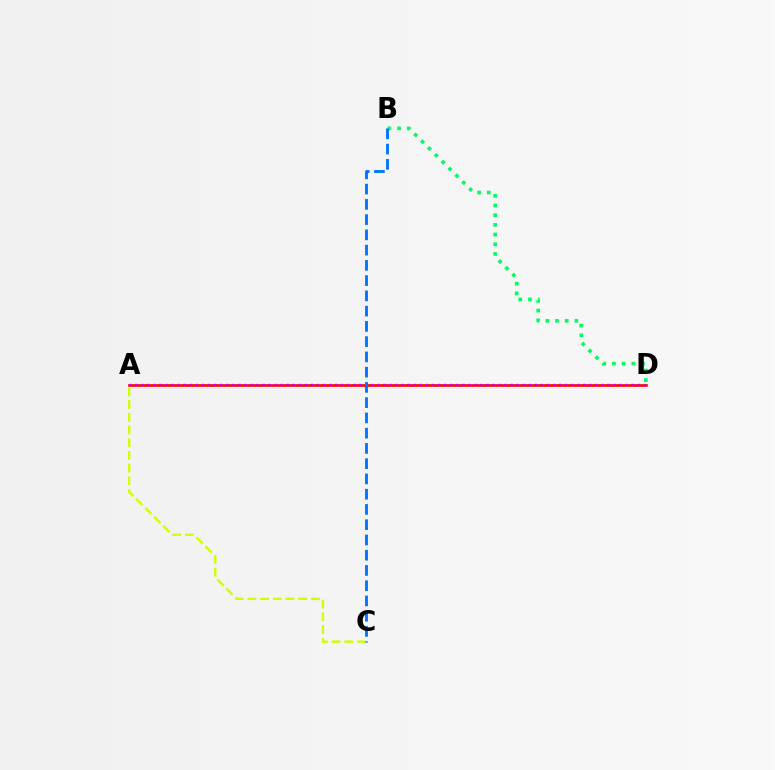{('A', 'C'): [{'color': '#d1ff00', 'line_style': 'dashed', 'thickness': 1.73}], ('A', 'D'): [{'color': '#ff0000', 'line_style': 'solid', 'thickness': 1.89}, {'color': '#b900ff', 'line_style': 'dotted', 'thickness': 1.64}], ('B', 'D'): [{'color': '#00ff5c', 'line_style': 'dotted', 'thickness': 2.63}], ('B', 'C'): [{'color': '#0074ff', 'line_style': 'dashed', 'thickness': 2.07}]}